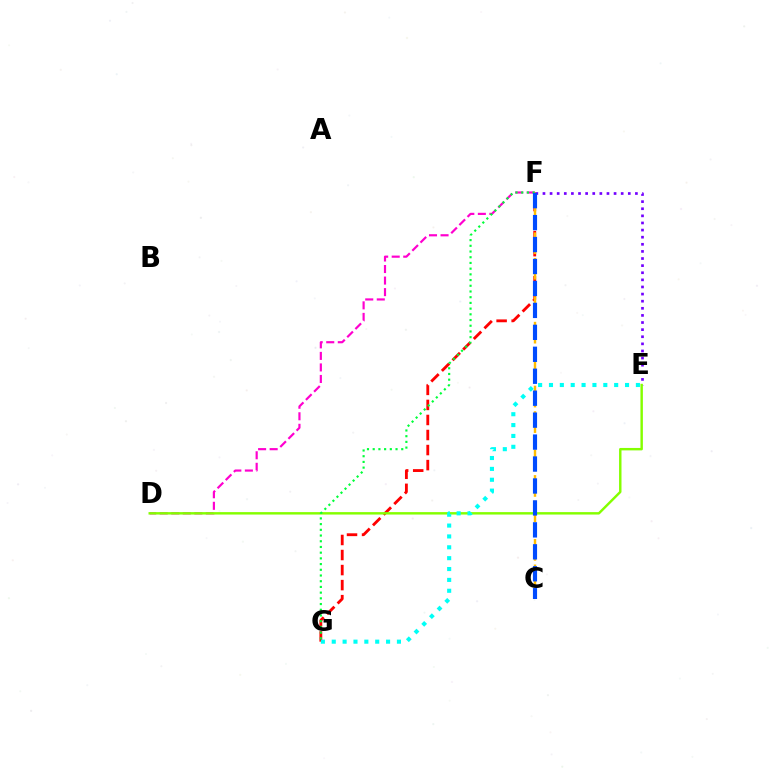{('E', 'F'): [{'color': '#7200ff', 'line_style': 'dotted', 'thickness': 1.93}], ('F', 'G'): [{'color': '#ff0000', 'line_style': 'dashed', 'thickness': 2.04}, {'color': '#00ff39', 'line_style': 'dotted', 'thickness': 1.55}], ('D', 'F'): [{'color': '#ff00cf', 'line_style': 'dashed', 'thickness': 1.57}], ('D', 'E'): [{'color': '#84ff00', 'line_style': 'solid', 'thickness': 1.75}], ('C', 'F'): [{'color': '#ffbd00', 'line_style': 'dashed', 'thickness': 1.74}, {'color': '#004bff', 'line_style': 'dashed', 'thickness': 2.98}], ('E', 'G'): [{'color': '#00fff6', 'line_style': 'dotted', 'thickness': 2.95}]}